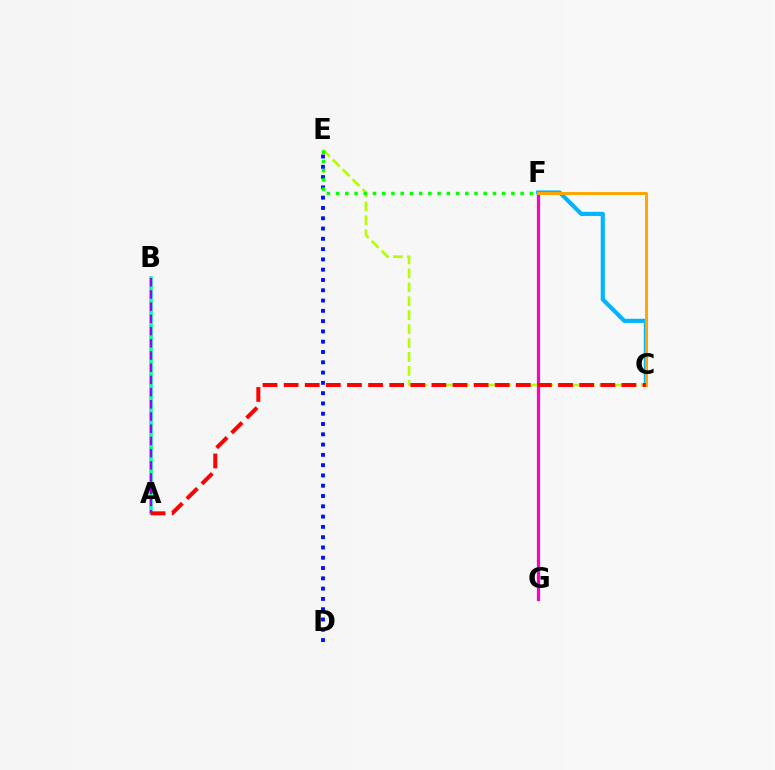{('A', 'B'): [{'color': '#00ff9d', 'line_style': 'solid', 'thickness': 2.54}, {'color': '#9b00ff', 'line_style': 'dashed', 'thickness': 1.66}], ('F', 'G'): [{'color': '#ff00bd', 'line_style': 'solid', 'thickness': 2.31}], ('D', 'E'): [{'color': '#0010ff', 'line_style': 'dotted', 'thickness': 2.8}], ('C', 'F'): [{'color': '#00b5ff', 'line_style': 'solid', 'thickness': 2.98}, {'color': '#ffa500', 'line_style': 'solid', 'thickness': 2.11}], ('C', 'E'): [{'color': '#b3ff00', 'line_style': 'dashed', 'thickness': 1.89}], ('A', 'C'): [{'color': '#ff0000', 'line_style': 'dashed', 'thickness': 2.87}], ('E', 'F'): [{'color': '#08ff00', 'line_style': 'dotted', 'thickness': 2.51}]}